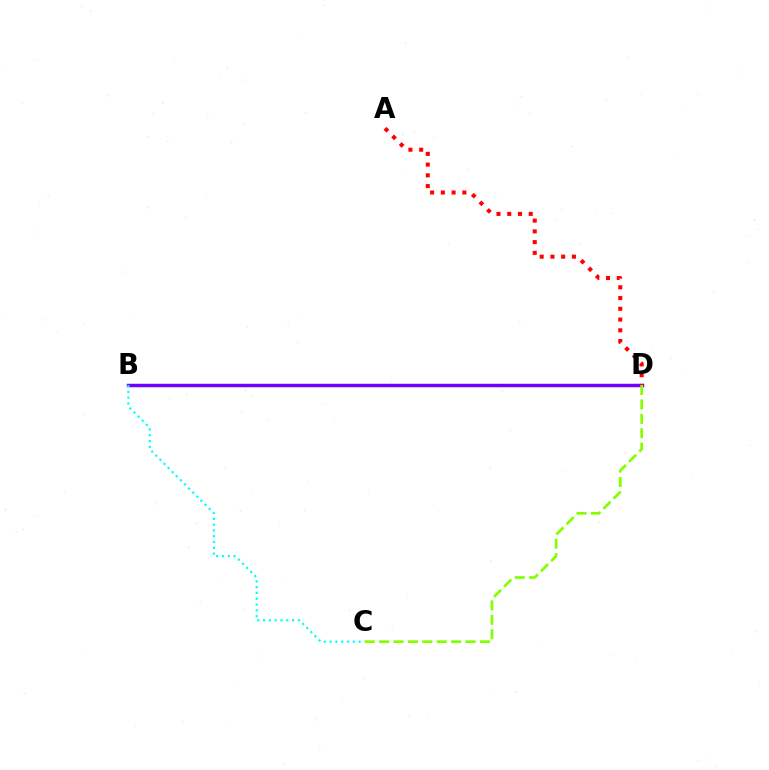{('B', 'D'): [{'color': '#7200ff', 'line_style': 'solid', 'thickness': 2.5}], ('C', 'D'): [{'color': '#84ff00', 'line_style': 'dashed', 'thickness': 1.96}], ('A', 'D'): [{'color': '#ff0000', 'line_style': 'dotted', 'thickness': 2.92}], ('B', 'C'): [{'color': '#00fff6', 'line_style': 'dotted', 'thickness': 1.58}]}